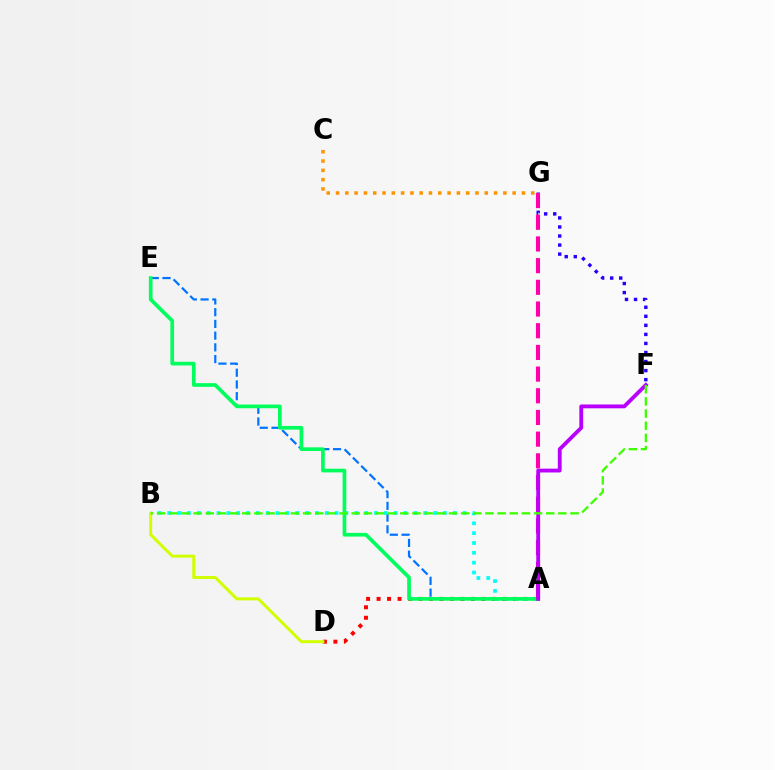{('A', 'D'): [{'color': '#ff0000', 'line_style': 'dotted', 'thickness': 2.85}], ('A', 'E'): [{'color': '#0074ff', 'line_style': 'dashed', 'thickness': 1.59}, {'color': '#00ff5c', 'line_style': 'solid', 'thickness': 2.65}], ('C', 'G'): [{'color': '#ff9400', 'line_style': 'dotted', 'thickness': 2.53}], ('B', 'D'): [{'color': '#d1ff00', 'line_style': 'solid', 'thickness': 2.14}], ('F', 'G'): [{'color': '#2500ff', 'line_style': 'dotted', 'thickness': 2.46}], ('A', 'B'): [{'color': '#00fff6', 'line_style': 'dotted', 'thickness': 2.68}], ('A', 'G'): [{'color': '#ff00ac', 'line_style': 'dashed', 'thickness': 2.95}], ('A', 'F'): [{'color': '#b900ff', 'line_style': 'solid', 'thickness': 2.76}], ('B', 'F'): [{'color': '#3dff00', 'line_style': 'dashed', 'thickness': 1.65}]}